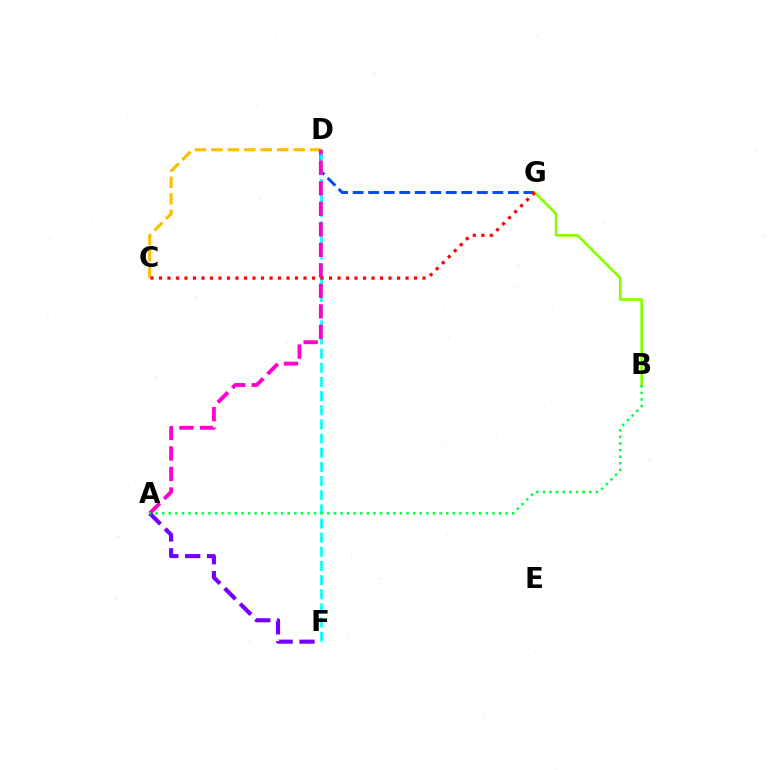{('D', 'G'): [{'color': '#004bff', 'line_style': 'dashed', 'thickness': 2.11}], ('C', 'D'): [{'color': '#ffbd00', 'line_style': 'dashed', 'thickness': 2.24}], ('D', 'F'): [{'color': '#00fff6', 'line_style': 'dashed', 'thickness': 1.92}], ('A', 'D'): [{'color': '#ff00cf', 'line_style': 'dashed', 'thickness': 2.79}], ('A', 'F'): [{'color': '#7200ff', 'line_style': 'dashed', 'thickness': 2.97}], ('B', 'G'): [{'color': '#84ff00', 'line_style': 'solid', 'thickness': 1.91}], ('A', 'B'): [{'color': '#00ff39', 'line_style': 'dotted', 'thickness': 1.79}], ('C', 'G'): [{'color': '#ff0000', 'line_style': 'dotted', 'thickness': 2.31}]}